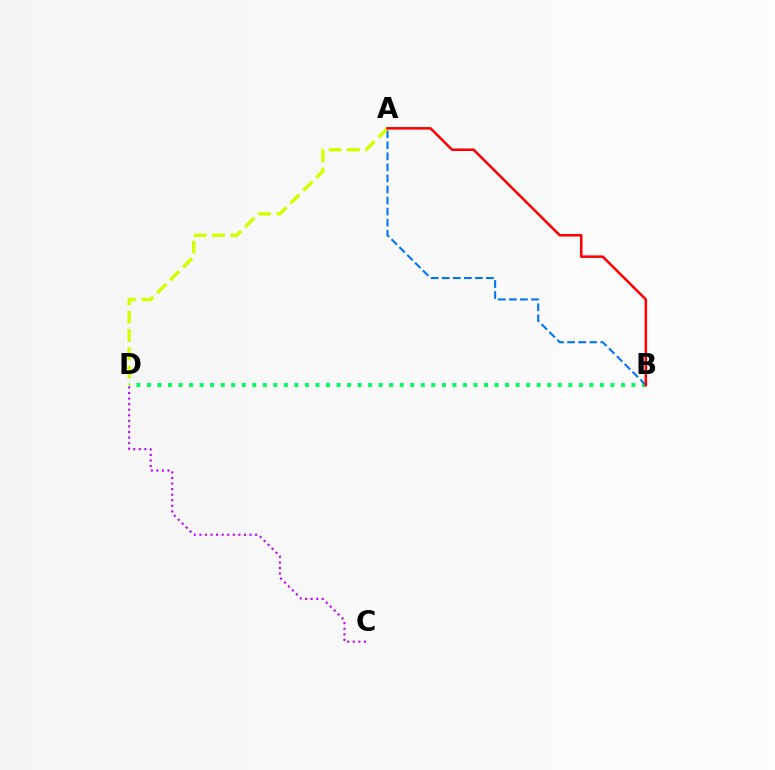{('B', 'D'): [{'color': '#00ff5c', 'line_style': 'dotted', 'thickness': 2.86}], ('A', 'B'): [{'color': '#0074ff', 'line_style': 'dashed', 'thickness': 1.5}, {'color': '#ff0000', 'line_style': 'solid', 'thickness': 1.82}], ('A', 'D'): [{'color': '#d1ff00', 'line_style': 'dashed', 'thickness': 2.48}], ('C', 'D'): [{'color': '#b900ff', 'line_style': 'dotted', 'thickness': 1.51}]}